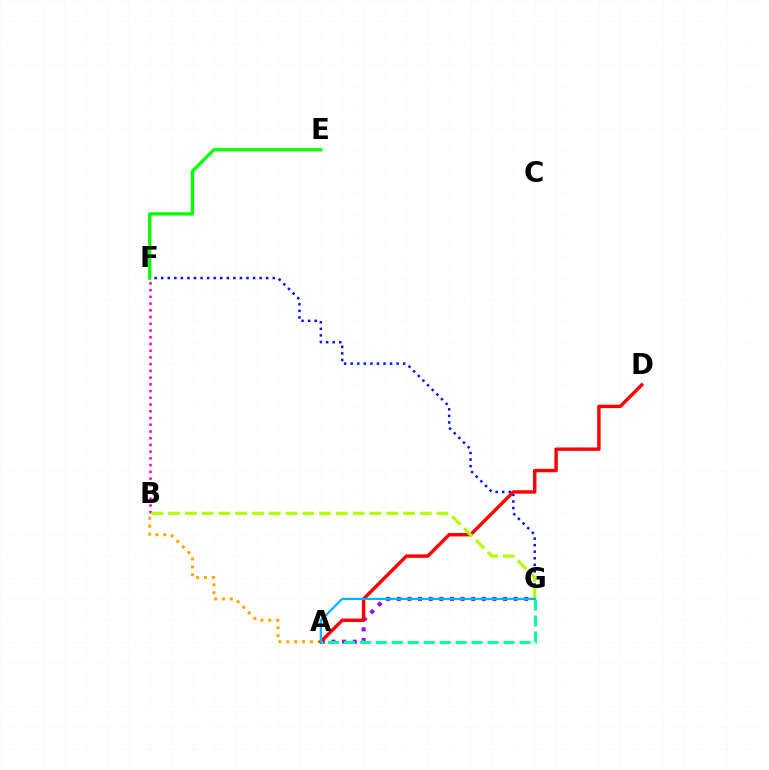{('A', 'B'): [{'color': '#ffa500', 'line_style': 'dotted', 'thickness': 2.14}], ('B', 'F'): [{'color': '#ff00bd', 'line_style': 'dotted', 'thickness': 1.83}], ('A', 'G'): [{'color': '#9b00ff', 'line_style': 'dotted', 'thickness': 2.89}, {'color': '#00ff9d', 'line_style': 'dashed', 'thickness': 2.17}, {'color': '#00b5ff', 'line_style': 'solid', 'thickness': 1.6}], ('F', 'G'): [{'color': '#0010ff', 'line_style': 'dotted', 'thickness': 1.78}], ('A', 'D'): [{'color': '#ff0000', 'line_style': 'solid', 'thickness': 2.45}], ('B', 'G'): [{'color': '#b3ff00', 'line_style': 'dashed', 'thickness': 2.28}], ('E', 'F'): [{'color': '#08ff00', 'line_style': 'solid', 'thickness': 2.38}]}